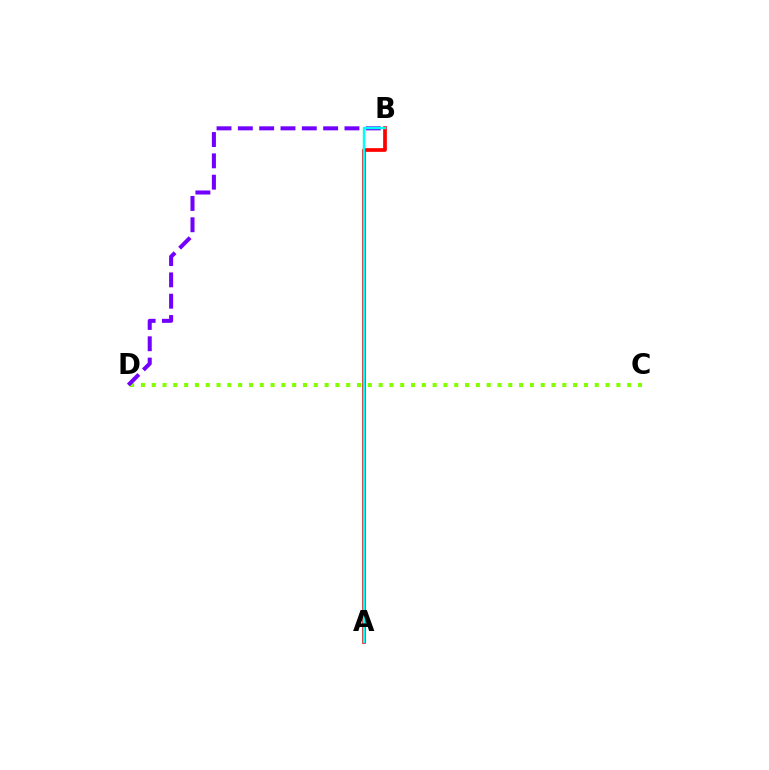{('C', 'D'): [{'color': '#84ff00', 'line_style': 'dotted', 'thickness': 2.94}], ('B', 'D'): [{'color': '#7200ff', 'line_style': 'dashed', 'thickness': 2.9}], ('A', 'B'): [{'color': '#ff0000', 'line_style': 'solid', 'thickness': 2.67}, {'color': '#00fff6', 'line_style': 'solid', 'thickness': 1.75}]}